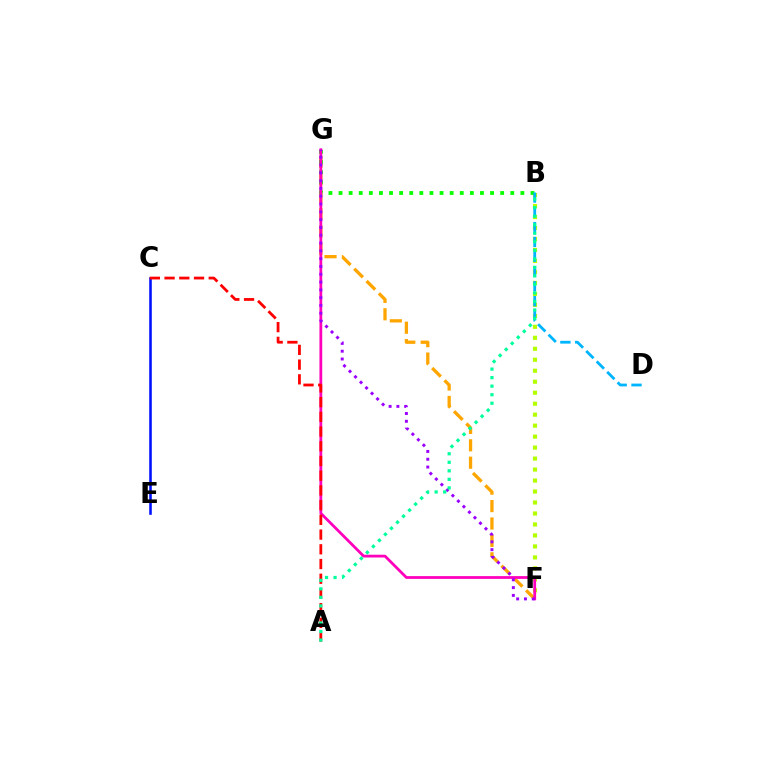{('F', 'G'): [{'color': '#ffa500', 'line_style': 'dashed', 'thickness': 2.37}, {'color': '#ff00bd', 'line_style': 'solid', 'thickness': 2.0}, {'color': '#9b00ff', 'line_style': 'dotted', 'thickness': 2.12}], ('B', 'F'): [{'color': '#b3ff00', 'line_style': 'dotted', 'thickness': 2.98}], ('B', 'G'): [{'color': '#08ff00', 'line_style': 'dotted', 'thickness': 2.74}], ('C', 'E'): [{'color': '#0010ff', 'line_style': 'solid', 'thickness': 1.86}], ('A', 'C'): [{'color': '#ff0000', 'line_style': 'dashed', 'thickness': 2.0}], ('B', 'D'): [{'color': '#00b5ff', 'line_style': 'dashed', 'thickness': 2.01}], ('A', 'B'): [{'color': '#00ff9d', 'line_style': 'dotted', 'thickness': 2.32}]}